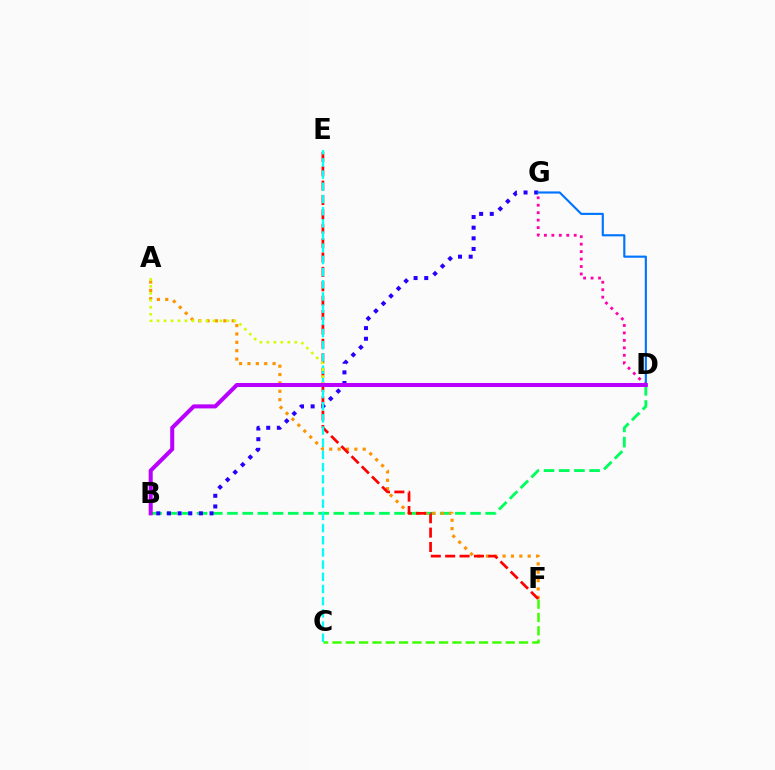{('B', 'D'): [{'color': '#00ff5c', 'line_style': 'dashed', 'thickness': 2.06}, {'color': '#b900ff', 'line_style': 'solid', 'thickness': 2.9}], ('A', 'F'): [{'color': '#ff9400', 'line_style': 'dotted', 'thickness': 2.27}], ('B', 'G'): [{'color': '#2500ff', 'line_style': 'dotted', 'thickness': 2.89}], ('E', 'F'): [{'color': '#ff0000', 'line_style': 'dashed', 'thickness': 1.95}], ('D', 'G'): [{'color': '#0074ff', 'line_style': 'solid', 'thickness': 1.54}, {'color': '#ff00ac', 'line_style': 'dotted', 'thickness': 2.03}], ('C', 'F'): [{'color': '#3dff00', 'line_style': 'dashed', 'thickness': 1.81}], ('C', 'E'): [{'color': '#00fff6', 'line_style': 'dashed', 'thickness': 1.66}], ('A', 'D'): [{'color': '#d1ff00', 'line_style': 'dotted', 'thickness': 1.9}]}